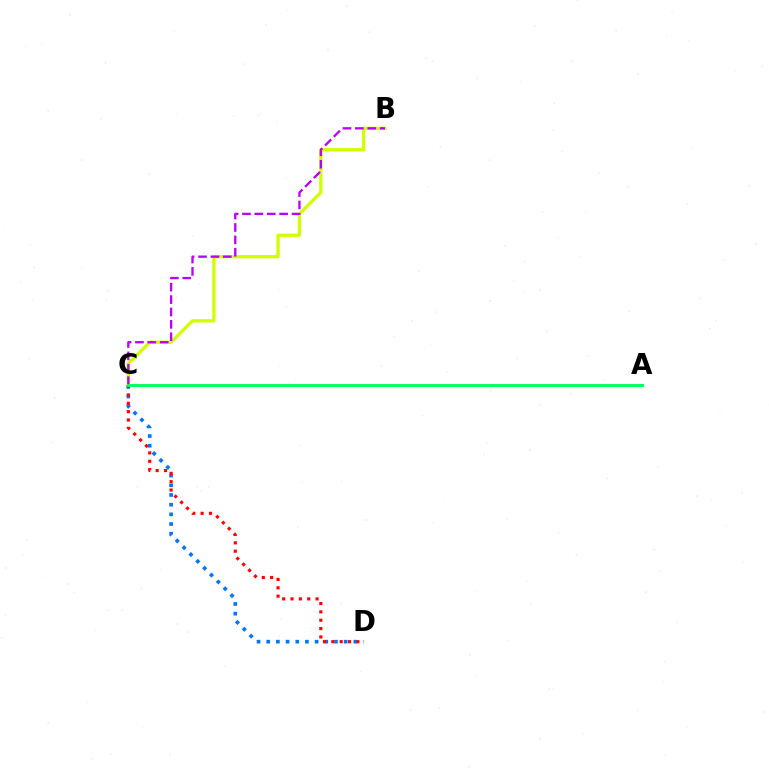{('C', 'D'): [{'color': '#0074ff', 'line_style': 'dotted', 'thickness': 2.63}, {'color': '#ff0000', 'line_style': 'dotted', 'thickness': 2.27}], ('B', 'C'): [{'color': '#d1ff00', 'line_style': 'solid', 'thickness': 2.37}, {'color': '#b900ff', 'line_style': 'dashed', 'thickness': 1.68}], ('A', 'C'): [{'color': '#00ff5c', 'line_style': 'solid', 'thickness': 2.08}]}